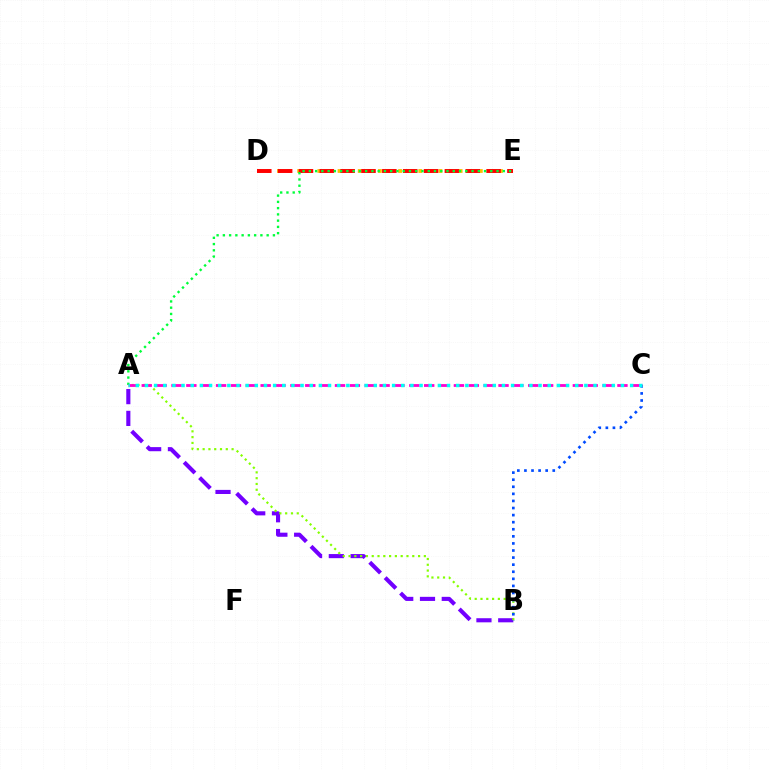{('D', 'E'): [{'color': '#ffbd00', 'line_style': 'dotted', 'thickness': 2.74}, {'color': '#ff0000', 'line_style': 'dashed', 'thickness': 2.83}], ('A', 'B'): [{'color': '#7200ff', 'line_style': 'dashed', 'thickness': 2.96}, {'color': '#84ff00', 'line_style': 'dotted', 'thickness': 1.57}], ('B', 'C'): [{'color': '#004bff', 'line_style': 'dotted', 'thickness': 1.92}], ('A', 'E'): [{'color': '#00ff39', 'line_style': 'dotted', 'thickness': 1.7}], ('A', 'C'): [{'color': '#ff00cf', 'line_style': 'dashed', 'thickness': 2.02}, {'color': '#00fff6', 'line_style': 'dotted', 'thickness': 2.49}]}